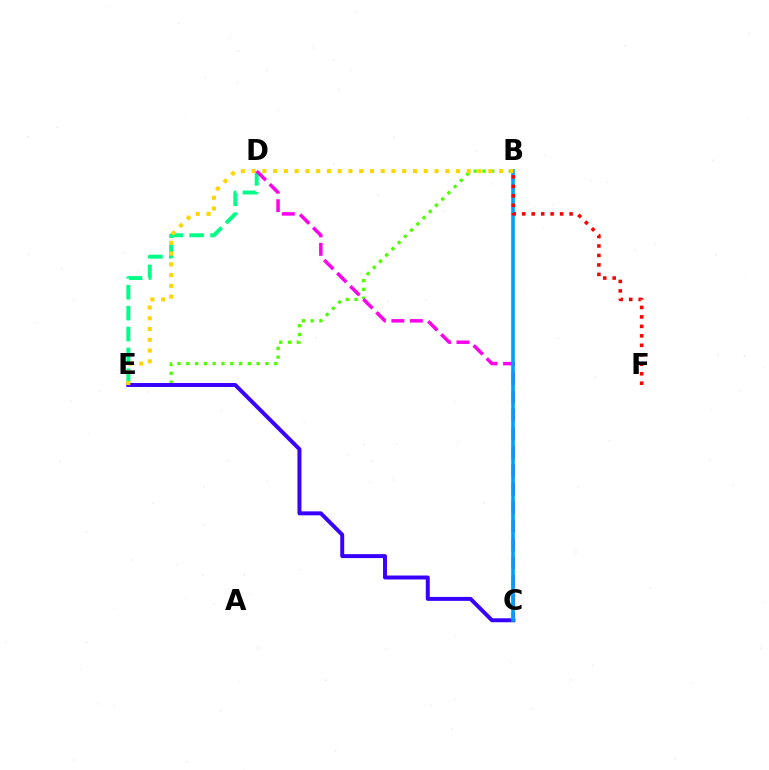{('B', 'E'): [{'color': '#4fff00', 'line_style': 'dotted', 'thickness': 2.39}, {'color': '#ffd500', 'line_style': 'dotted', 'thickness': 2.92}], ('D', 'E'): [{'color': '#00ff86', 'line_style': 'dashed', 'thickness': 2.84}], ('C', 'E'): [{'color': '#3700ff', 'line_style': 'solid', 'thickness': 2.85}], ('C', 'D'): [{'color': '#ff00ed', 'line_style': 'dashed', 'thickness': 2.51}], ('B', 'C'): [{'color': '#009eff', 'line_style': 'solid', 'thickness': 2.6}], ('B', 'F'): [{'color': '#ff0000', 'line_style': 'dotted', 'thickness': 2.57}]}